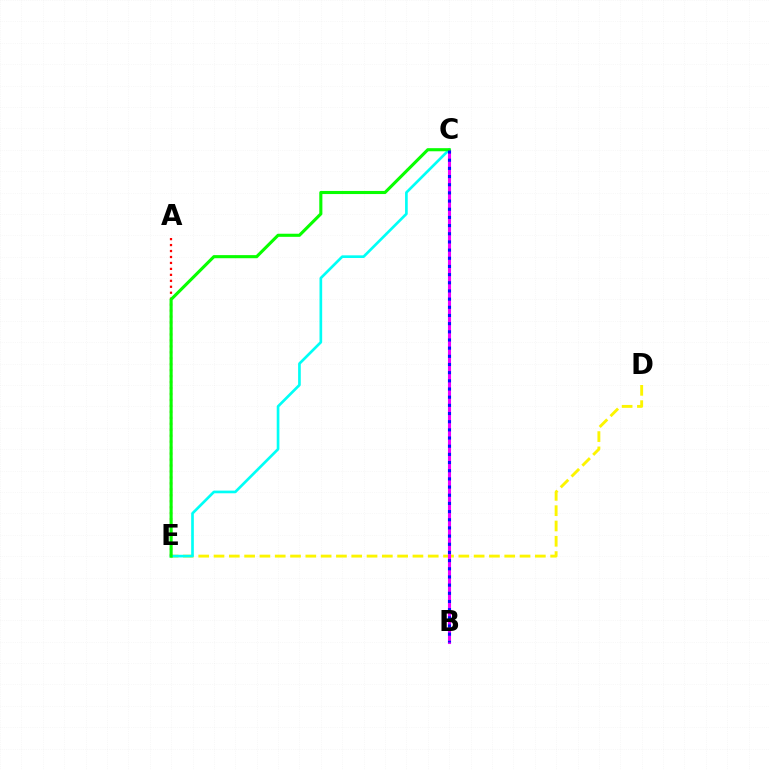{('A', 'E'): [{'color': '#ff0000', 'line_style': 'dotted', 'thickness': 1.62}], ('D', 'E'): [{'color': '#fcf500', 'line_style': 'dashed', 'thickness': 2.08}], ('B', 'C'): [{'color': '#ee00ff', 'line_style': 'solid', 'thickness': 2.21}, {'color': '#0010ff', 'line_style': 'dotted', 'thickness': 2.22}], ('C', 'E'): [{'color': '#00fff6', 'line_style': 'solid', 'thickness': 1.92}, {'color': '#08ff00', 'line_style': 'solid', 'thickness': 2.23}]}